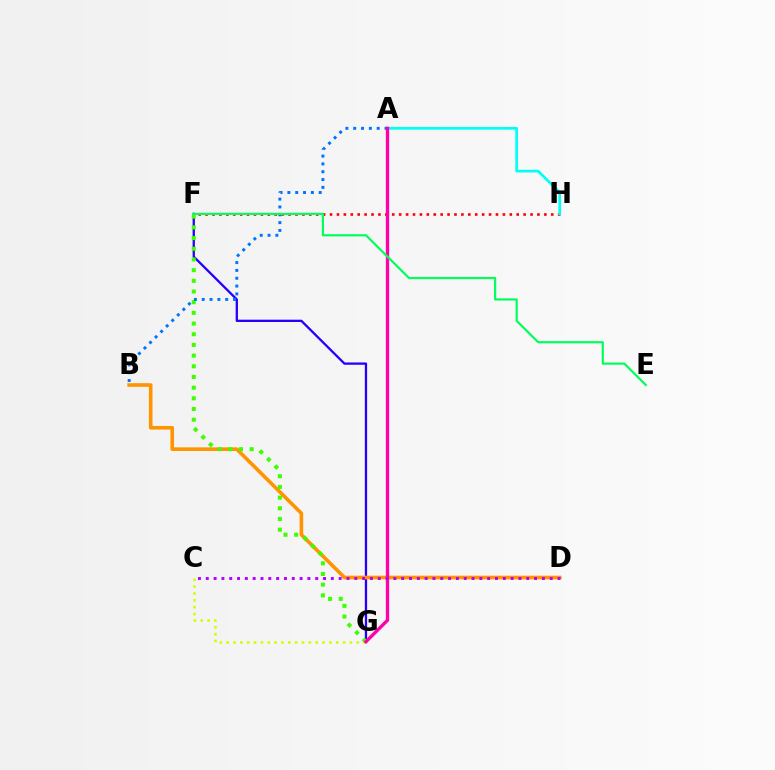{('F', 'H'): [{'color': '#ff0000', 'line_style': 'dotted', 'thickness': 1.88}], ('F', 'G'): [{'color': '#2500ff', 'line_style': 'solid', 'thickness': 1.66}, {'color': '#3dff00', 'line_style': 'dotted', 'thickness': 2.9}], ('B', 'D'): [{'color': '#ff9400', 'line_style': 'solid', 'thickness': 2.61}], ('C', 'G'): [{'color': '#d1ff00', 'line_style': 'dotted', 'thickness': 1.86}], ('A', 'H'): [{'color': '#00fff6', 'line_style': 'solid', 'thickness': 1.96}], ('A', 'B'): [{'color': '#0074ff', 'line_style': 'dotted', 'thickness': 2.13}], ('A', 'G'): [{'color': '#ff00ac', 'line_style': 'solid', 'thickness': 2.4}], ('E', 'F'): [{'color': '#00ff5c', 'line_style': 'solid', 'thickness': 1.58}], ('C', 'D'): [{'color': '#b900ff', 'line_style': 'dotted', 'thickness': 2.12}]}